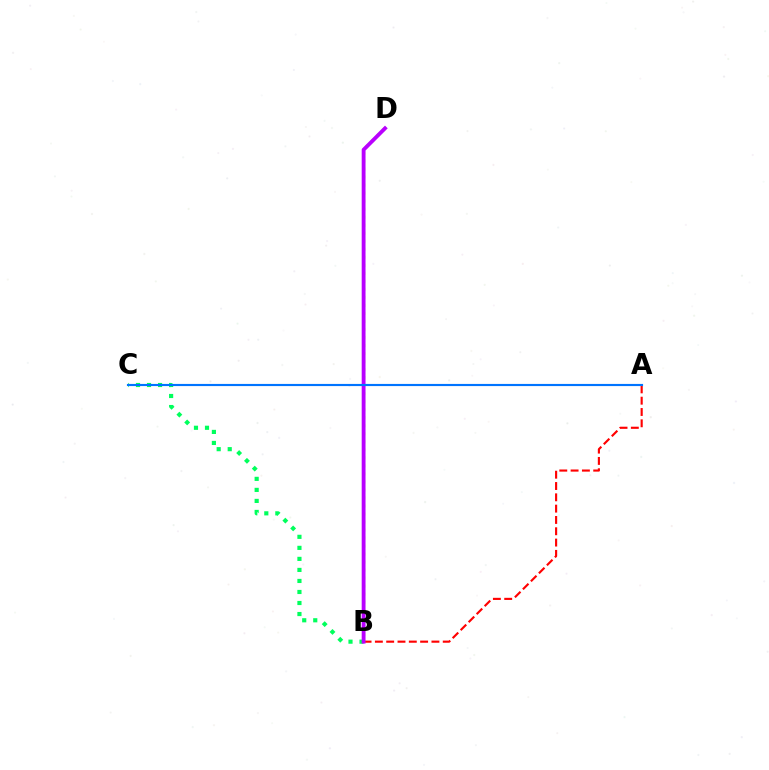{('B', 'C'): [{'color': '#00ff5c', 'line_style': 'dotted', 'thickness': 3.0}], ('A', 'B'): [{'color': '#ff0000', 'line_style': 'dashed', 'thickness': 1.54}], ('B', 'D'): [{'color': '#d1ff00', 'line_style': 'dotted', 'thickness': 2.18}, {'color': '#b900ff', 'line_style': 'solid', 'thickness': 2.76}], ('A', 'C'): [{'color': '#0074ff', 'line_style': 'solid', 'thickness': 1.55}]}